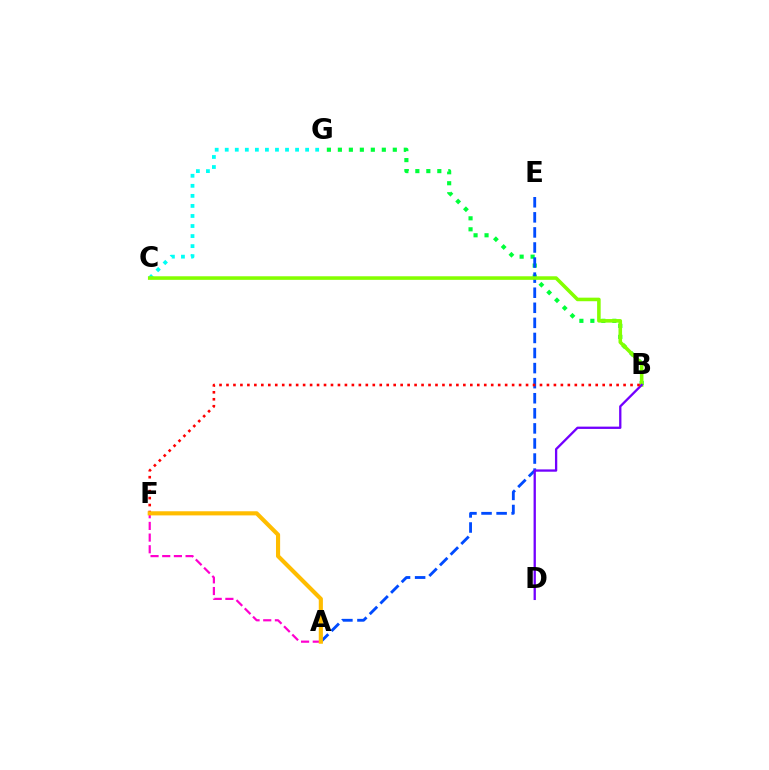{('B', 'G'): [{'color': '#00ff39', 'line_style': 'dotted', 'thickness': 2.98}], ('C', 'G'): [{'color': '#00fff6', 'line_style': 'dotted', 'thickness': 2.73}], ('A', 'E'): [{'color': '#004bff', 'line_style': 'dashed', 'thickness': 2.05}], ('B', 'C'): [{'color': '#84ff00', 'line_style': 'solid', 'thickness': 2.57}], ('B', 'D'): [{'color': '#7200ff', 'line_style': 'solid', 'thickness': 1.66}], ('A', 'F'): [{'color': '#ff00cf', 'line_style': 'dashed', 'thickness': 1.59}, {'color': '#ffbd00', 'line_style': 'solid', 'thickness': 2.97}], ('B', 'F'): [{'color': '#ff0000', 'line_style': 'dotted', 'thickness': 1.89}]}